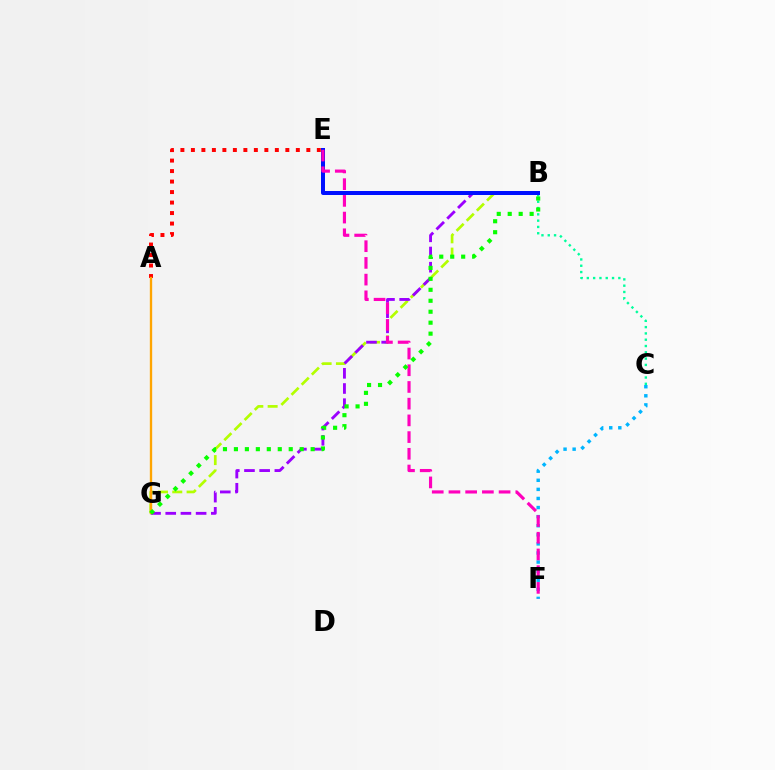{('B', 'G'): [{'color': '#b3ff00', 'line_style': 'dashed', 'thickness': 1.95}, {'color': '#9b00ff', 'line_style': 'dashed', 'thickness': 2.06}, {'color': '#08ff00', 'line_style': 'dotted', 'thickness': 2.98}], ('A', 'E'): [{'color': '#ff0000', 'line_style': 'dotted', 'thickness': 2.85}], ('B', 'C'): [{'color': '#00ff9d', 'line_style': 'dotted', 'thickness': 1.71}], ('B', 'E'): [{'color': '#0010ff', 'line_style': 'solid', 'thickness': 2.87}], ('C', 'F'): [{'color': '#00b5ff', 'line_style': 'dotted', 'thickness': 2.47}], ('A', 'G'): [{'color': '#ffa500', 'line_style': 'solid', 'thickness': 1.7}], ('E', 'F'): [{'color': '#ff00bd', 'line_style': 'dashed', 'thickness': 2.27}]}